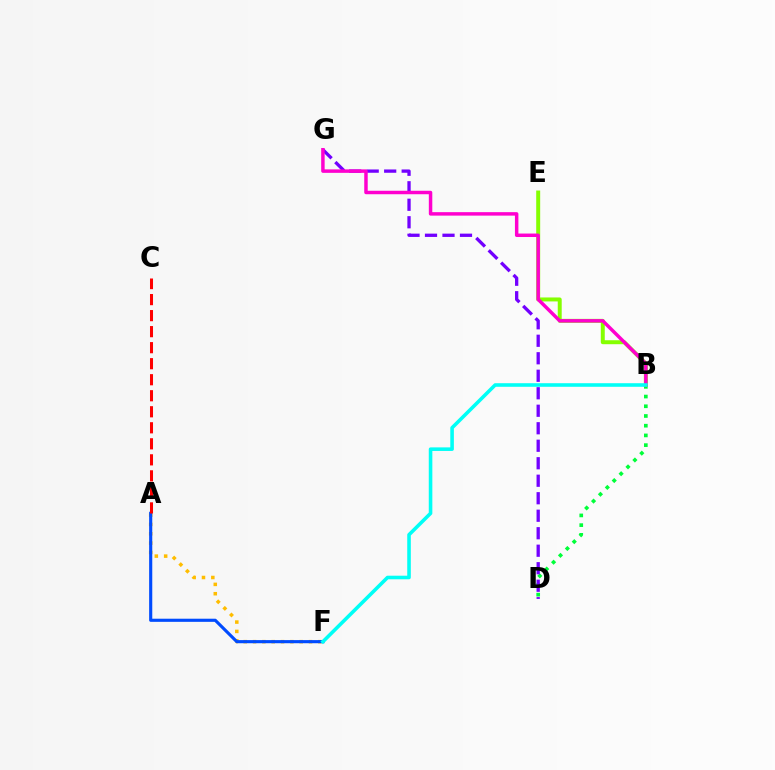{('A', 'F'): [{'color': '#ffbd00', 'line_style': 'dotted', 'thickness': 2.54}, {'color': '#004bff', 'line_style': 'solid', 'thickness': 2.25}], ('B', 'D'): [{'color': '#00ff39', 'line_style': 'dotted', 'thickness': 2.64}], ('B', 'E'): [{'color': '#84ff00', 'line_style': 'solid', 'thickness': 2.85}], ('D', 'G'): [{'color': '#7200ff', 'line_style': 'dashed', 'thickness': 2.38}], ('B', 'G'): [{'color': '#ff00cf', 'line_style': 'solid', 'thickness': 2.5}], ('B', 'F'): [{'color': '#00fff6', 'line_style': 'solid', 'thickness': 2.57}], ('A', 'C'): [{'color': '#ff0000', 'line_style': 'dashed', 'thickness': 2.18}]}